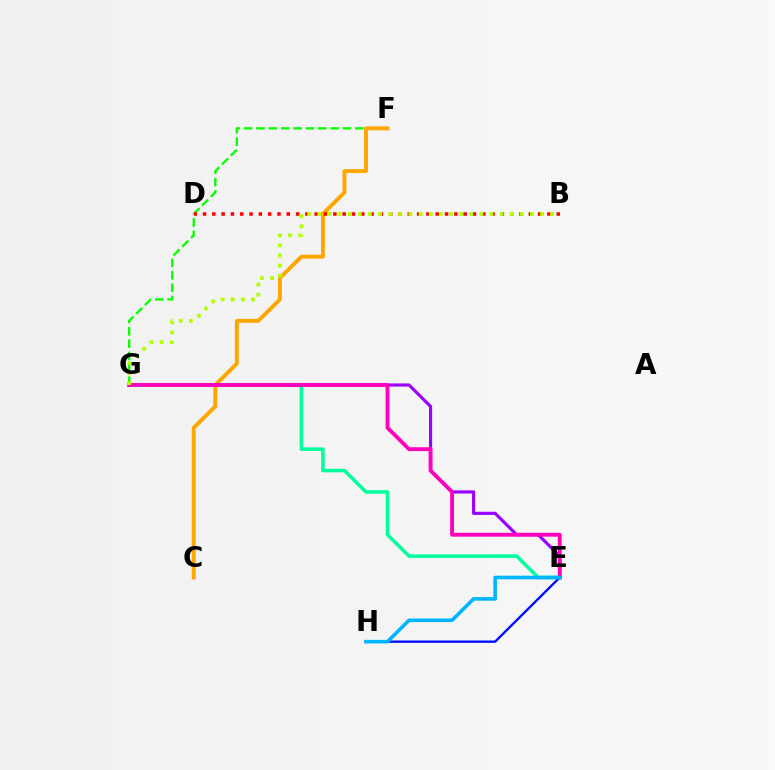{('F', 'G'): [{'color': '#08ff00', 'line_style': 'dashed', 'thickness': 1.68}], ('C', 'F'): [{'color': '#ffa500', 'line_style': 'solid', 'thickness': 2.82}], ('E', 'H'): [{'color': '#0010ff', 'line_style': 'solid', 'thickness': 1.71}, {'color': '#00b5ff', 'line_style': 'solid', 'thickness': 2.59}], ('B', 'D'): [{'color': '#ff0000', 'line_style': 'dotted', 'thickness': 2.53}], ('E', 'G'): [{'color': '#9b00ff', 'line_style': 'solid', 'thickness': 2.26}, {'color': '#00ff9d', 'line_style': 'solid', 'thickness': 2.56}, {'color': '#ff00bd', 'line_style': 'solid', 'thickness': 2.78}], ('B', 'G'): [{'color': '#b3ff00', 'line_style': 'dotted', 'thickness': 2.75}]}